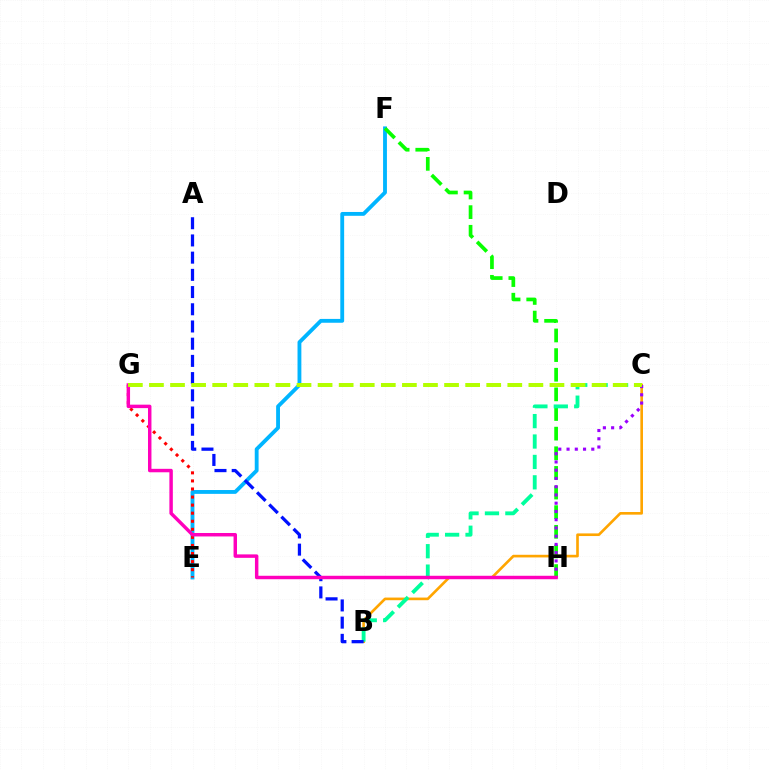{('E', 'F'): [{'color': '#00b5ff', 'line_style': 'solid', 'thickness': 2.77}], ('F', 'H'): [{'color': '#08ff00', 'line_style': 'dashed', 'thickness': 2.67}], ('B', 'C'): [{'color': '#ffa500', 'line_style': 'solid', 'thickness': 1.9}, {'color': '#00ff9d', 'line_style': 'dashed', 'thickness': 2.77}], ('E', 'G'): [{'color': '#ff0000', 'line_style': 'dotted', 'thickness': 2.19}], ('A', 'B'): [{'color': '#0010ff', 'line_style': 'dashed', 'thickness': 2.34}], ('C', 'H'): [{'color': '#9b00ff', 'line_style': 'dotted', 'thickness': 2.24}], ('G', 'H'): [{'color': '#ff00bd', 'line_style': 'solid', 'thickness': 2.49}], ('C', 'G'): [{'color': '#b3ff00', 'line_style': 'dashed', 'thickness': 2.86}]}